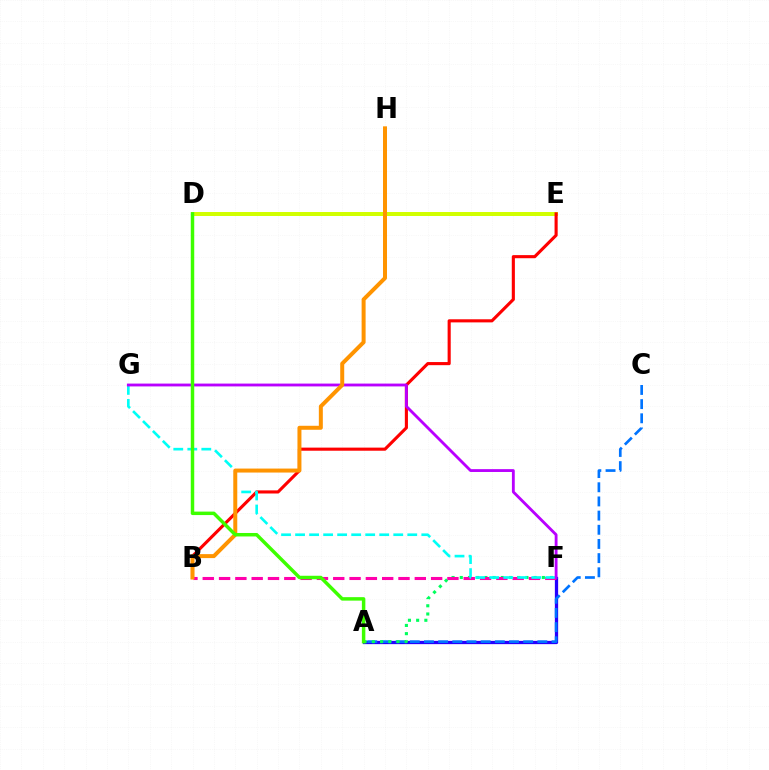{('A', 'F'): [{'color': '#2500ff', 'line_style': 'solid', 'thickness': 2.36}, {'color': '#00ff5c', 'line_style': 'dotted', 'thickness': 2.23}], ('A', 'C'): [{'color': '#0074ff', 'line_style': 'dashed', 'thickness': 1.93}], ('D', 'E'): [{'color': '#d1ff00', 'line_style': 'solid', 'thickness': 2.87}], ('B', 'E'): [{'color': '#ff0000', 'line_style': 'solid', 'thickness': 2.24}], ('B', 'F'): [{'color': '#ff00ac', 'line_style': 'dashed', 'thickness': 2.22}], ('F', 'G'): [{'color': '#00fff6', 'line_style': 'dashed', 'thickness': 1.91}, {'color': '#b900ff', 'line_style': 'solid', 'thickness': 2.04}], ('B', 'H'): [{'color': '#ff9400', 'line_style': 'solid', 'thickness': 2.87}], ('A', 'D'): [{'color': '#3dff00', 'line_style': 'solid', 'thickness': 2.5}]}